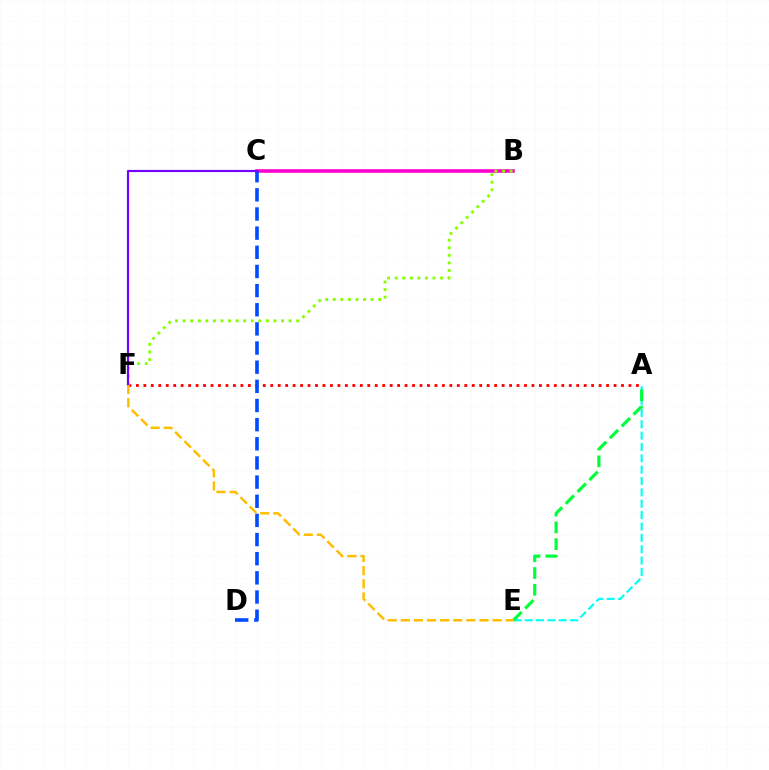{('B', 'C'): [{'color': '#ff00cf', 'line_style': 'solid', 'thickness': 2.58}], ('A', 'F'): [{'color': '#ff0000', 'line_style': 'dotted', 'thickness': 2.03}], ('A', 'E'): [{'color': '#00fff6', 'line_style': 'dashed', 'thickness': 1.54}, {'color': '#00ff39', 'line_style': 'dashed', 'thickness': 2.28}], ('B', 'F'): [{'color': '#84ff00', 'line_style': 'dotted', 'thickness': 2.06}], ('C', 'D'): [{'color': '#004bff', 'line_style': 'dashed', 'thickness': 2.6}], ('C', 'F'): [{'color': '#7200ff', 'line_style': 'solid', 'thickness': 1.56}], ('E', 'F'): [{'color': '#ffbd00', 'line_style': 'dashed', 'thickness': 1.78}]}